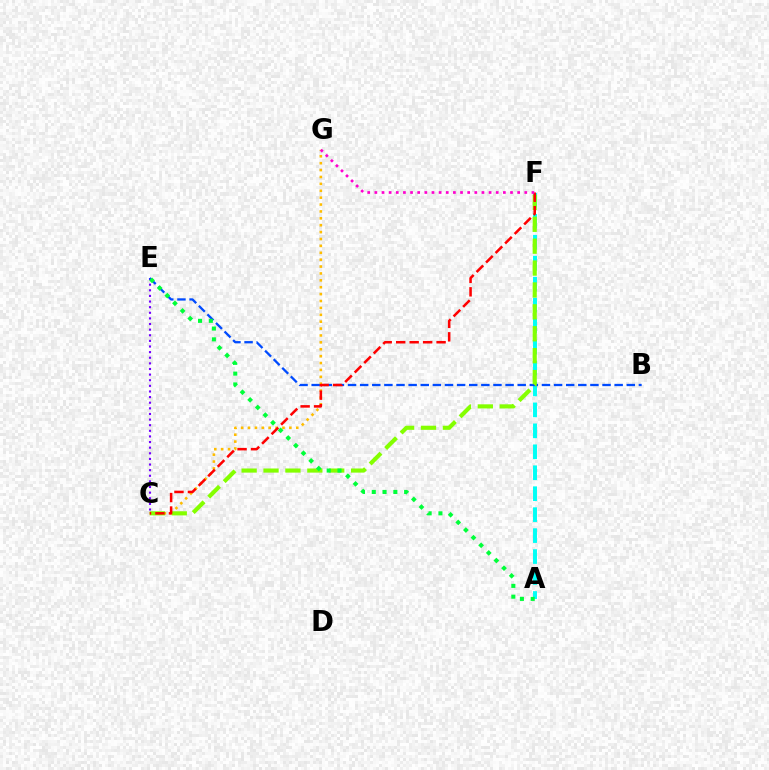{('A', 'F'): [{'color': '#00fff6', 'line_style': 'dashed', 'thickness': 2.85}], ('C', 'E'): [{'color': '#7200ff', 'line_style': 'dotted', 'thickness': 1.53}], ('C', 'G'): [{'color': '#ffbd00', 'line_style': 'dotted', 'thickness': 1.87}], ('B', 'E'): [{'color': '#004bff', 'line_style': 'dashed', 'thickness': 1.65}], ('C', 'F'): [{'color': '#84ff00', 'line_style': 'dashed', 'thickness': 2.97}, {'color': '#ff0000', 'line_style': 'dashed', 'thickness': 1.83}], ('A', 'E'): [{'color': '#00ff39', 'line_style': 'dotted', 'thickness': 2.93}], ('F', 'G'): [{'color': '#ff00cf', 'line_style': 'dotted', 'thickness': 1.94}]}